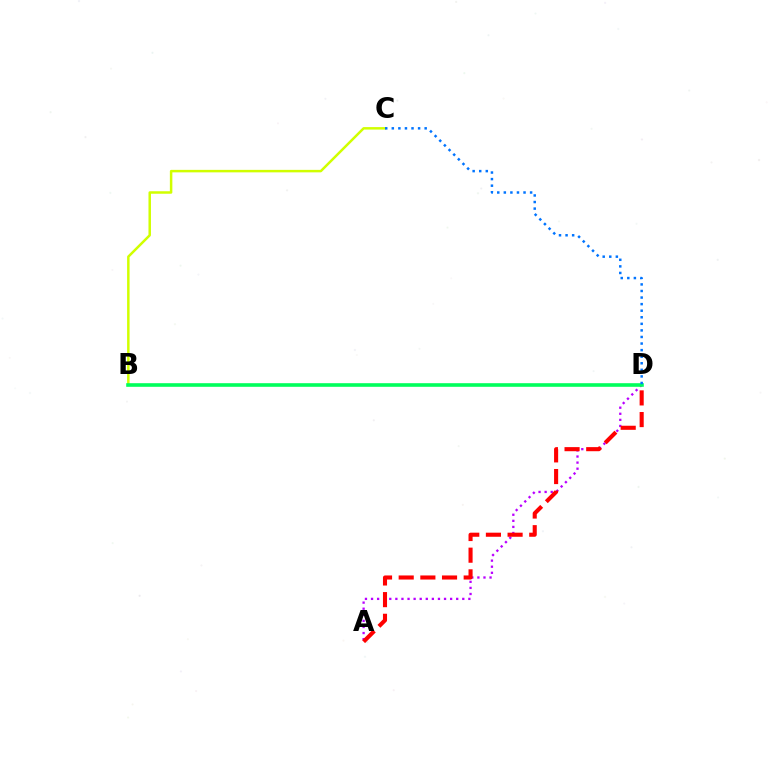{('A', 'D'): [{'color': '#b900ff', 'line_style': 'dotted', 'thickness': 1.65}, {'color': '#ff0000', 'line_style': 'dashed', 'thickness': 2.94}], ('B', 'C'): [{'color': '#d1ff00', 'line_style': 'solid', 'thickness': 1.79}], ('B', 'D'): [{'color': '#00ff5c', 'line_style': 'solid', 'thickness': 2.6}], ('C', 'D'): [{'color': '#0074ff', 'line_style': 'dotted', 'thickness': 1.79}]}